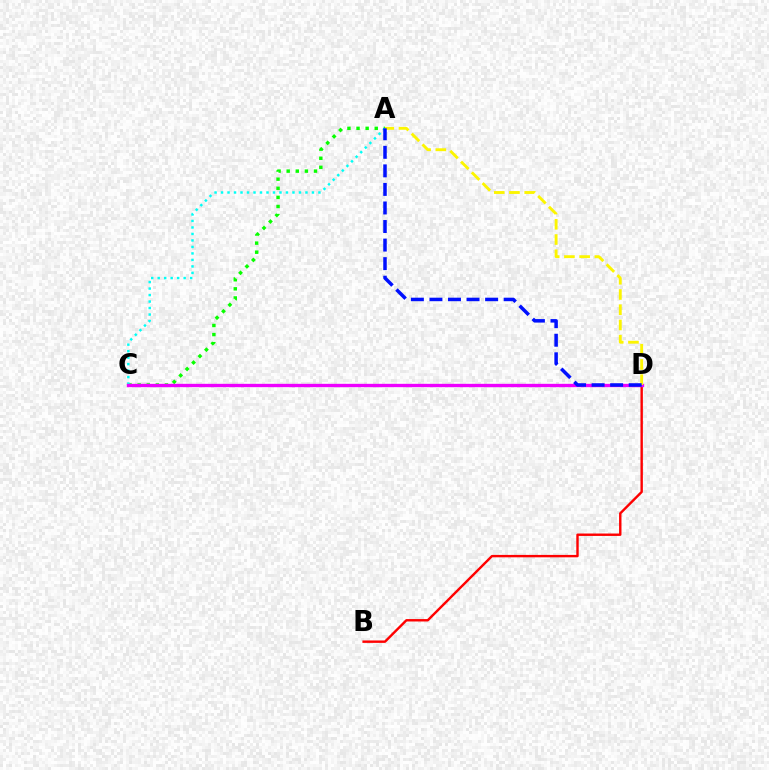{('A', 'C'): [{'color': '#08ff00', 'line_style': 'dotted', 'thickness': 2.47}, {'color': '#00fff6', 'line_style': 'dotted', 'thickness': 1.76}], ('B', 'D'): [{'color': '#ff0000', 'line_style': 'solid', 'thickness': 1.73}], ('C', 'D'): [{'color': '#ee00ff', 'line_style': 'solid', 'thickness': 2.41}], ('A', 'D'): [{'color': '#fcf500', 'line_style': 'dashed', 'thickness': 2.07}, {'color': '#0010ff', 'line_style': 'dashed', 'thickness': 2.52}]}